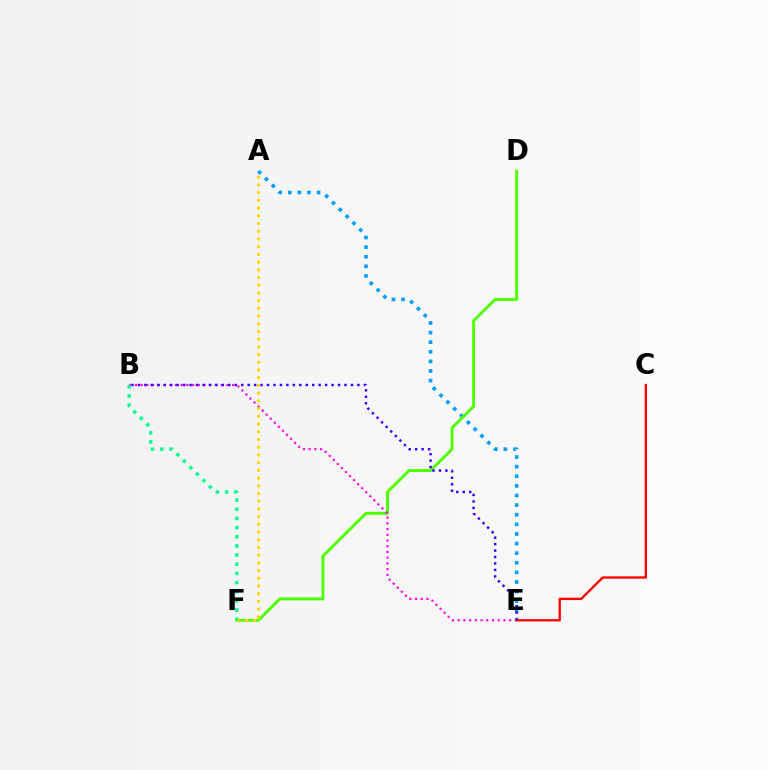{('A', 'E'): [{'color': '#009eff', 'line_style': 'dotted', 'thickness': 2.61}], ('D', 'F'): [{'color': '#4fff00', 'line_style': 'solid', 'thickness': 2.11}], ('B', 'E'): [{'color': '#ff00ed', 'line_style': 'dotted', 'thickness': 1.55}, {'color': '#3700ff', 'line_style': 'dotted', 'thickness': 1.75}], ('A', 'F'): [{'color': '#ffd500', 'line_style': 'dotted', 'thickness': 2.1}], ('C', 'E'): [{'color': '#ff0000', 'line_style': 'solid', 'thickness': 1.68}], ('B', 'F'): [{'color': '#00ff86', 'line_style': 'dotted', 'thickness': 2.49}]}